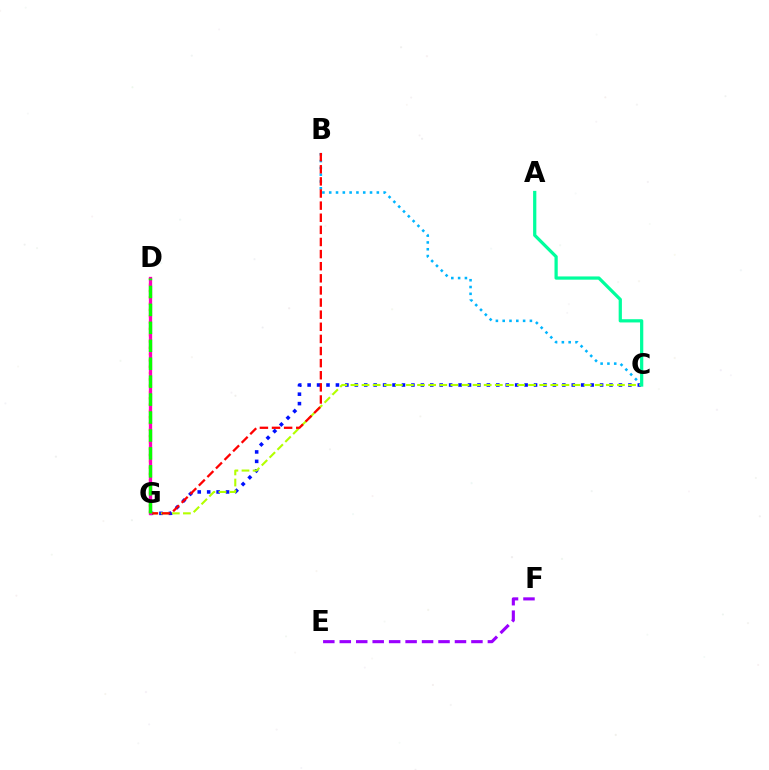{('C', 'G'): [{'color': '#0010ff', 'line_style': 'dotted', 'thickness': 2.56}, {'color': '#b3ff00', 'line_style': 'dashed', 'thickness': 1.51}], ('B', 'C'): [{'color': '#00b5ff', 'line_style': 'dotted', 'thickness': 1.85}], ('D', 'G'): [{'color': '#ffa500', 'line_style': 'dotted', 'thickness': 1.71}, {'color': '#ff00bd', 'line_style': 'solid', 'thickness': 2.37}, {'color': '#08ff00', 'line_style': 'dashed', 'thickness': 2.44}], ('B', 'G'): [{'color': '#ff0000', 'line_style': 'dashed', 'thickness': 1.65}], ('A', 'C'): [{'color': '#00ff9d', 'line_style': 'solid', 'thickness': 2.33}], ('E', 'F'): [{'color': '#9b00ff', 'line_style': 'dashed', 'thickness': 2.24}]}